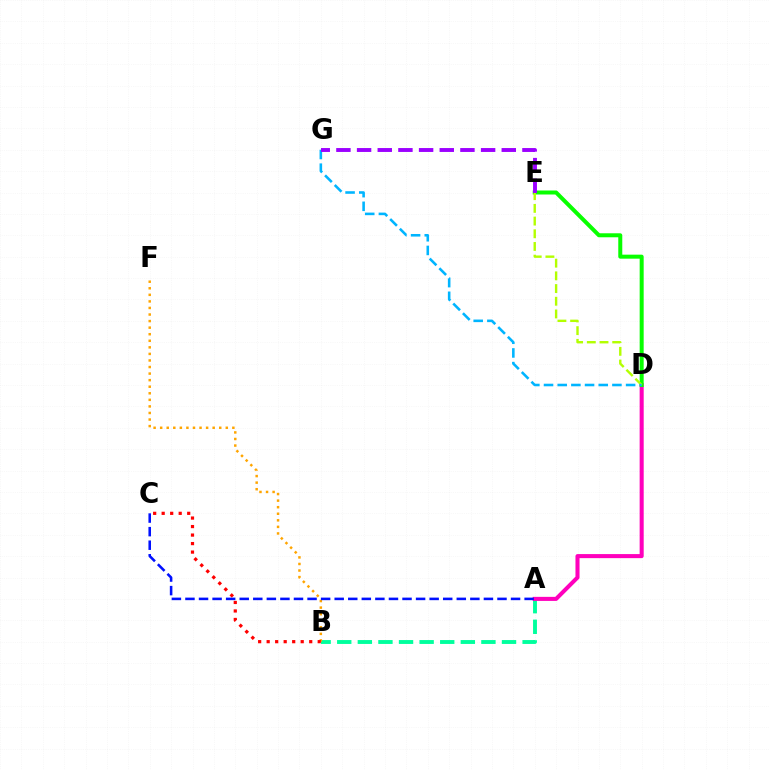{('A', 'B'): [{'color': '#00ff9d', 'line_style': 'dashed', 'thickness': 2.8}], ('B', 'F'): [{'color': '#ffa500', 'line_style': 'dotted', 'thickness': 1.78}], ('A', 'D'): [{'color': '#ff00bd', 'line_style': 'solid', 'thickness': 2.92}], ('D', 'E'): [{'color': '#08ff00', 'line_style': 'solid', 'thickness': 2.88}, {'color': '#b3ff00', 'line_style': 'dashed', 'thickness': 1.72}], ('B', 'C'): [{'color': '#ff0000', 'line_style': 'dotted', 'thickness': 2.31}], ('A', 'C'): [{'color': '#0010ff', 'line_style': 'dashed', 'thickness': 1.84}], ('D', 'G'): [{'color': '#00b5ff', 'line_style': 'dashed', 'thickness': 1.86}], ('E', 'G'): [{'color': '#9b00ff', 'line_style': 'dashed', 'thickness': 2.81}]}